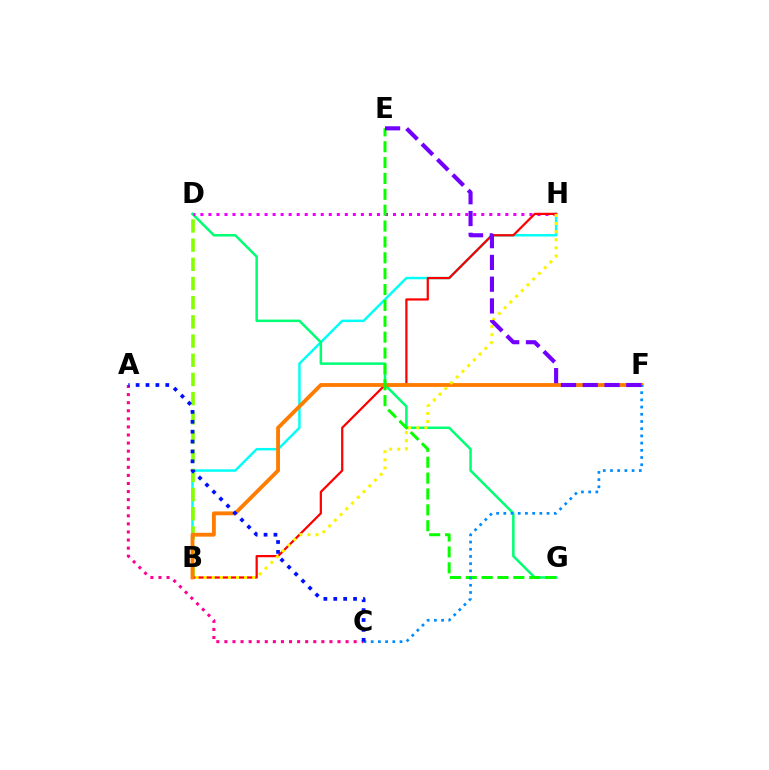{('A', 'C'): [{'color': '#ff0094', 'line_style': 'dotted', 'thickness': 2.2}, {'color': '#0010ff', 'line_style': 'dotted', 'thickness': 2.69}], ('B', 'H'): [{'color': '#00fff6', 'line_style': 'solid', 'thickness': 1.77}, {'color': '#ff0000', 'line_style': 'solid', 'thickness': 1.61}, {'color': '#fcf500', 'line_style': 'dotted', 'thickness': 2.2}], ('B', 'D'): [{'color': '#84ff00', 'line_style': 'dashed', 'thickness': 2.61}], ('D', 'G'): [{'color': '#00ff74', 'line_style': 'solid', 'thickness': 1.81}], ('D', 'H'): [{'color': '#ee00ff', 'line_style': 'dotted', 'thickness': 2.18}], ('B', 'F'): [{'color': '#ff7c00', 'line_style': 'solid', 'thickness': 2.76}], ('E', 'G'): [{'color': '#08ff00', 'line_style': 'dashed', 'thickness': 2.16}], ('C', 'F'): [{'color': '#008cff', 'line_style': 'dotted', 'thickness': 1.96}], ('E', 'F'): [{'color': '#7200ff', 'line_style': 'dashed', 'thickness': 2.96}]}